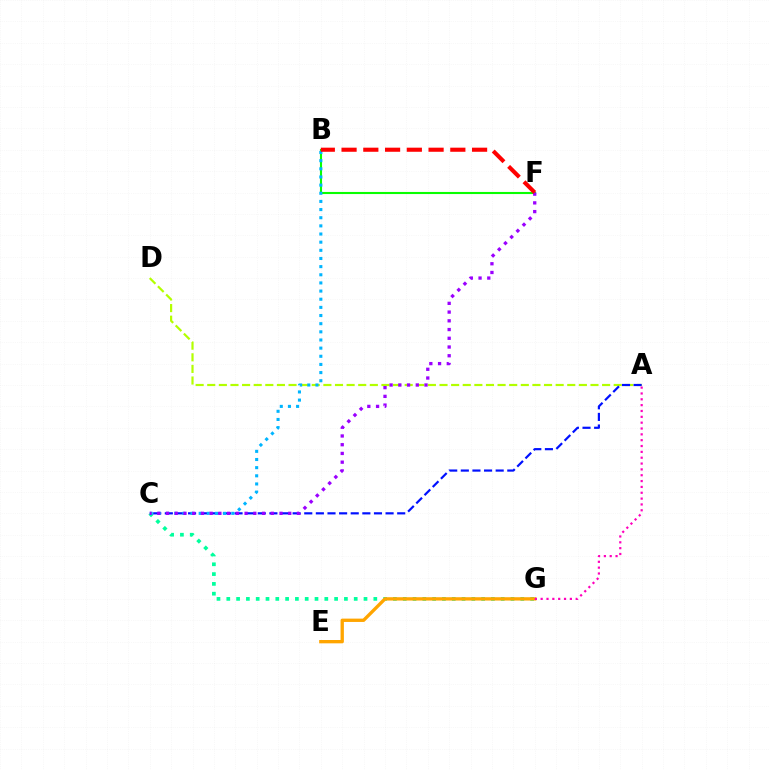{('A', 'D'): [{'color': '#b3ff00', 'line_style': 'dashed', 'thickness': 1.58}], ('C', 'G'): [{'color': '#00ff9d', 'line_style': 'dotted', 'thickness': 2.66}], ('B', 'F'): [{'color': '#08ff00', 'line_style': 'solid', 'thickness': 1.51}, {'color': '#ff0000', 'line_style': 'dashed', 'thickness': 2.96}], ('E', 'G'): [{'color': '#ffa500', 'line_style': 'solid', 'thickness': 2.4}], ('A', 'G'): [{'color': '#ff00bd', 'line_style': 'dotted', 'thickness': 1.59}], ('A', 'C'): [{'color': '#0010ff', 'line_style': 'dashed', 'thickness': 1.58}], ('B', 'C'): [{'color': '#00b5ff', 'line_style': 'dotted', 'thickness': 2.21}], ('C', 'F'): [{'color': '#9b00ff', 'line_style': 'dotted', 'thickness': 2.37}]}